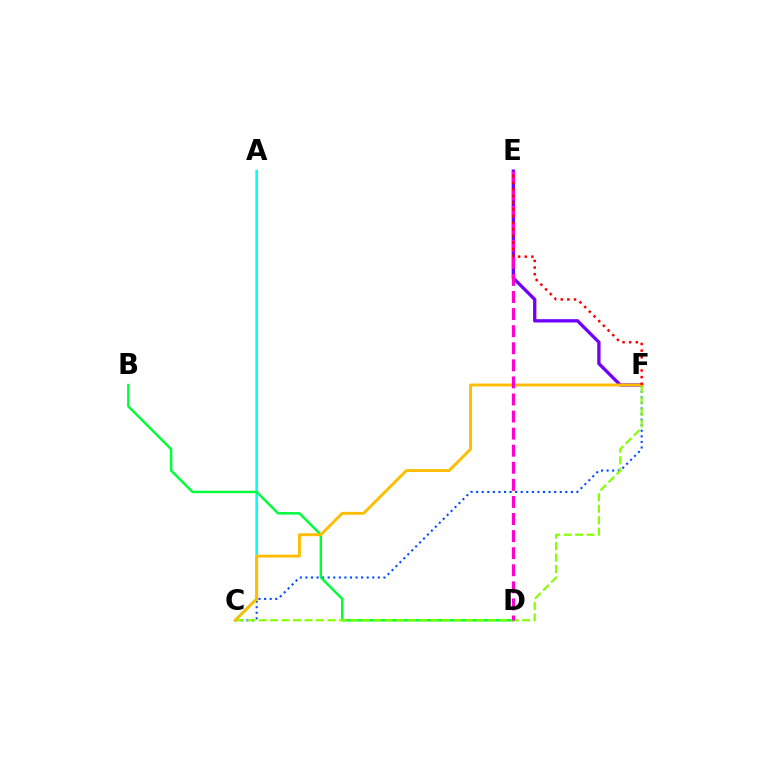{('E', 'F'): [{'color': '#7200ff', 'line_style': 'solid', 'thickness': 2.38}, {'color': '#ff0000', 'line_style': 'dotted', 'thickness': 1.8}], ('C', 'F'): [{'color': '#004bff', 'line_style': 'dotted', 'thickness': 1.51}, {'color': '#84ff00', 'line_style': 'dashed', 'thickness': 1.56}, {'color': '#ffbd00', 'line_style': 'solid', 'thickness': 2.08}], ('A', 'C'): [{'color': '#00fff6', 'line_style': 'solid', 'thickness': 1.87}], ('B', 'D'): [{'color': '#00ff39', 'line_style': 'solid', 'thickness': 1.77}], ('D', 'E'): [{'color': '#ff00cf', 'line_style': 'dashed', 'thickness': 2.32}]}